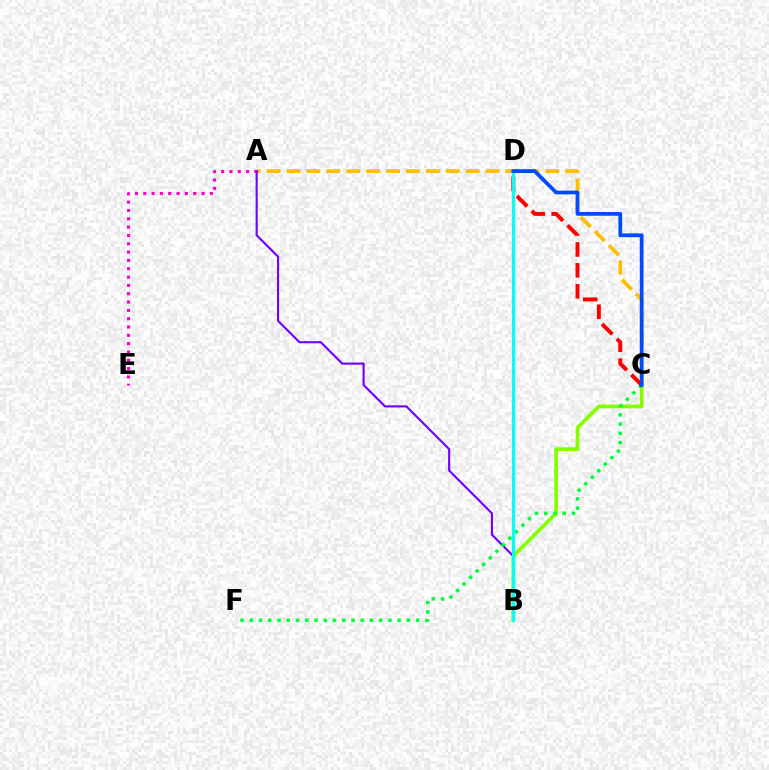{('A', 'C'): [{'color': '#ffbd00', 'line_style': 'dashed', 'thickness': 2.7}], ('A', 'E'): [{'color': '#ff00cf', 'line_style': 'dotted', 'thickness': 2.26}], ('B', 'C'): [{'color': '#84ff00', 'line_style': 'solid', 'thickness': 2.68}], ('A', 'B'): [{'color': '#7200ff', 'line_style': 'solid', 'thickness': 1.53}], ('C', 'F'): [{'color': '#00ff39', 'line_style': 'dotted', 'thickness': 2.51}], ('C', 'D'): [{'color': '#ff0000', 'line_style': 'dashed', 'thickness': 2.84}, {'color': '#004bff', 'line_style': 'solid', 'thickness': 2.7}], ('B', 'D'): [{'color': '#00fff6', 'line_style': 'solid', 'thickness': 2.33}]}